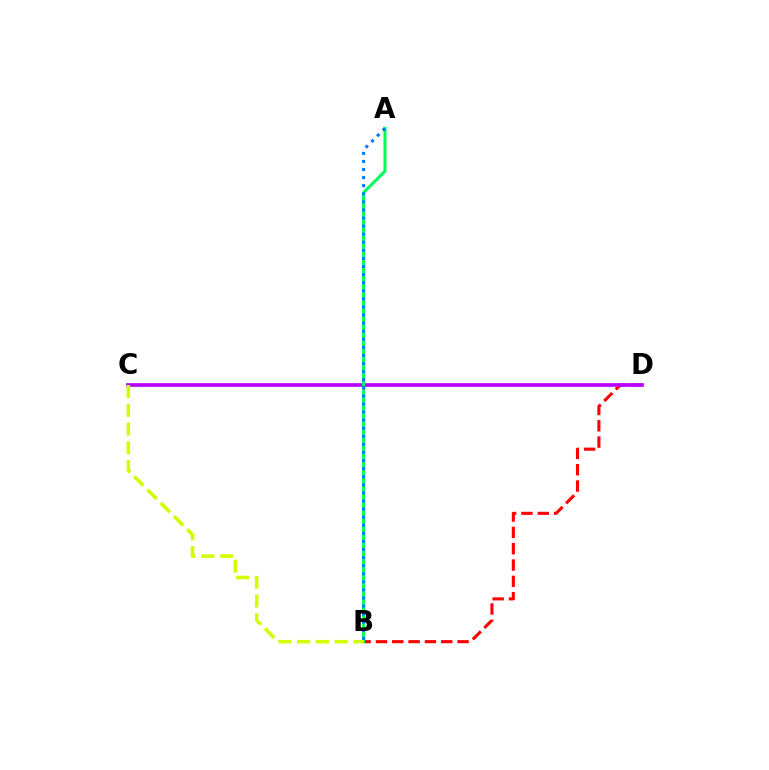{('B', 'D'): [{'color': '#ff0000', 'line_style': 'dashed', 'thickness': 2.22}], ('C', 'D'): [{'color': '#b900ff', 'line_style': 'solid', 'thickness': 2.64}], ('A', 'B'): [{'color': '#00ff5c', 'line_style': 'solid', 'thickness': 2.21}, {'color': '#0074ff', 'line_style': 'dotted', 'thickness': 2.2}], ('B', 'C'): [{'color': '#d1ff00', 'line_style': 'dashed', 'thickness': 2.55}]}